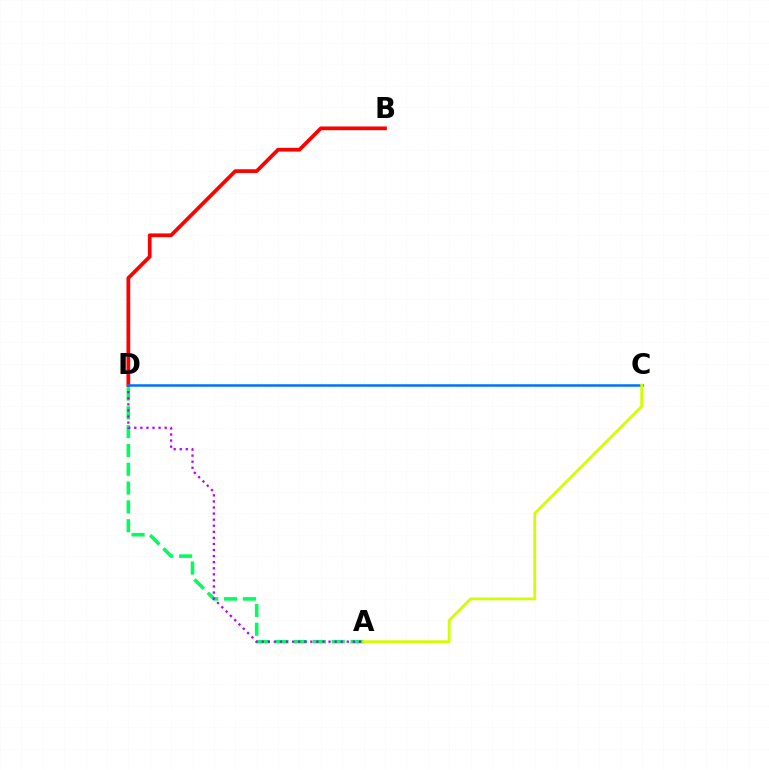{('B', 'D'): [{'color': '#ff0000', 'line_style': 'solid', 'thickness': 2.69}], ('A', 'D'): [{'color': '#00ff5c', 'line_style': 'dashed', 'thickness': 2.55}, {'color': '#b900ff', 'line_style': 'dotted', 'thickness': 1.65}], ('C', 'D'): [{'color': '#0074ff', 'line_style': 'solid', 'thickness': 1.83}], ('A', 'C'): [{'color': '#d1ff00', 'line_style': 'solid', 'thickness': 1.98}]}